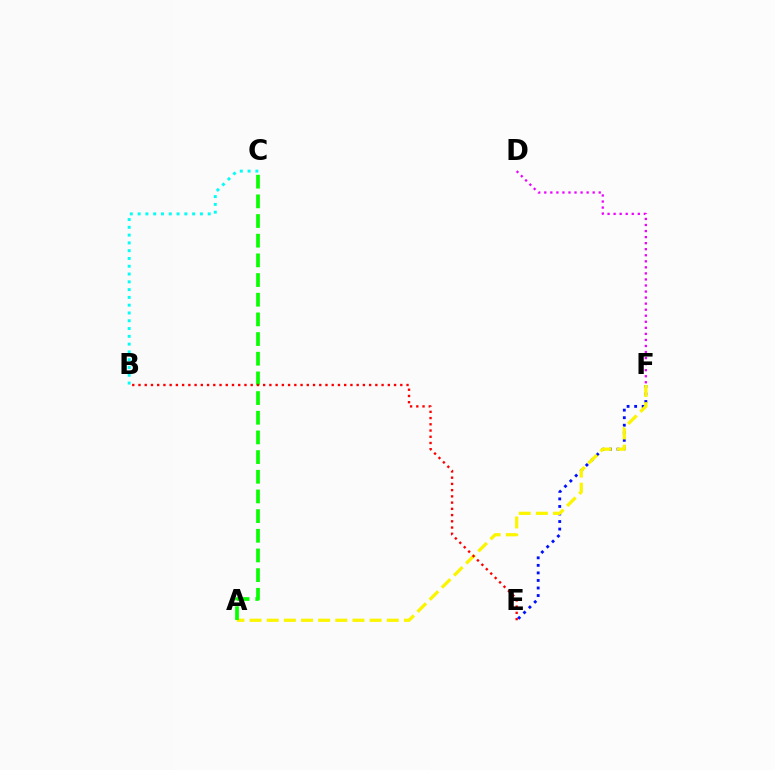{('E', 'F'): [{'color': '#0010ff', 'line_style': 'dotted', 'thickness': 2.05}], ('D', 'F'): [{'color': '#ee00ff', 'line_style': 'dotted', 'thickness': 1.64}], ('A', 'F'): [{'color': '#fcf500', 'line_style': 'dashed', 'thickness': 2.33}], ('A', 'C'): [{'color': '#08ff00', 'line_style': 'dashed', 'thickness': 2.67}], ('B', 'C'): [{'color': '#00fff6', 'line_style': 'dotted', 'thickness': 2.12}], ('B', 'E'): [{'color': '#ff0000', 'line_style': 'dotted', 'thickness': 1.69}]}